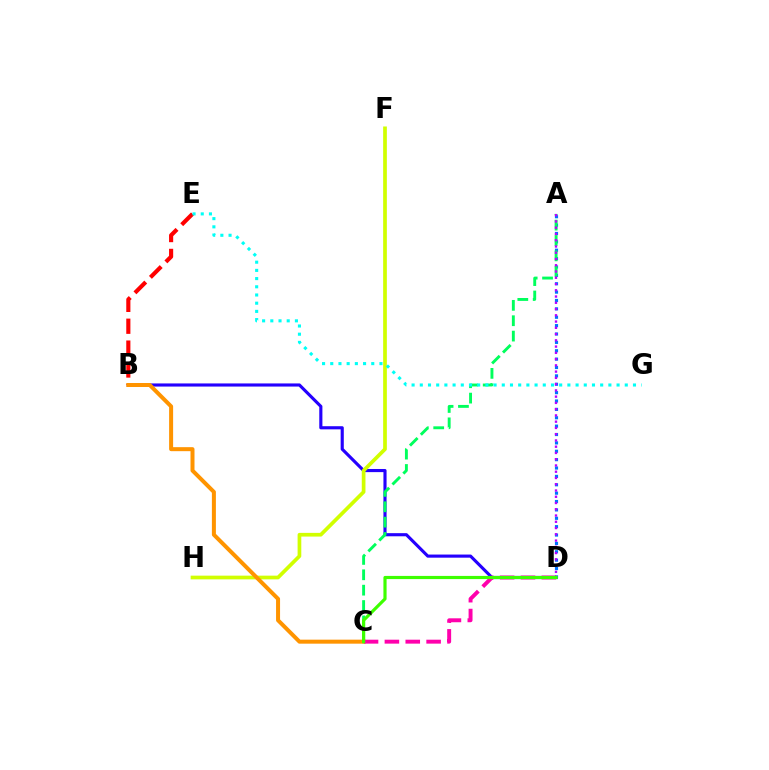{('B', 'E'): [{'color': '#ff0000', 'line_style': 'dashed', 'thickness': 2.97}], ('B', 'D'): [{'color': '#2500ff', 'line_style': 'solid', 'thickness': 2.25}], ('F', 'H'): [{'color': '#d1ff00', 'line_style': 'solid', 'thickness': 2.66}], ('B', 'C'): [{'color': '#ff9400', 'line_style': 'solid', 'thickness': 2.88}], ('A', 'D'): [{'color': '#0074ff', 'line_style': 'dotted', 'thickness': 2.28}, {'color': '#b900ff', 'line_style': 'dotted', 'thickness': 1.7}], ('A', 'C'): [{'color': '#00ff5c', 'line_style': 'dashed', 'thickness': 2.09}], ('E', 'G'): [{'color': '#00fff6', 'line_style': 'dotted', 'thickness': 2.23}], ('C', 'D'): [{'color': '#ff00ac', 'line_style': 'dashed', 'thickness': 2.83}, {'color': '#3dff00', 'line_style': 'solid', 'thickness': 2.29}]}